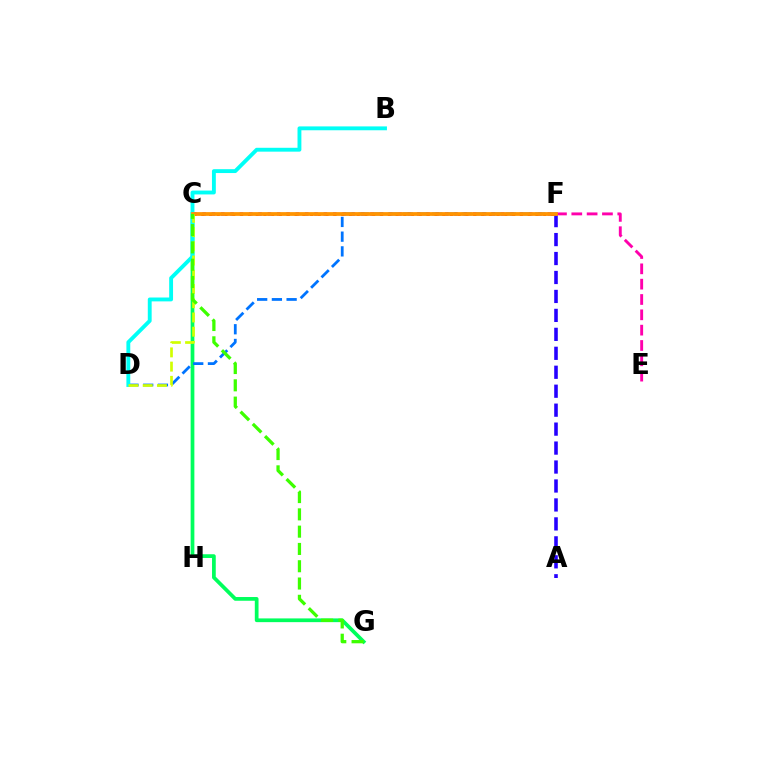{('C', 'G'): [{'color': '#00ff5c', 'line_style': 'solid', 'thickness': 2.69}, {'color': '#3dff00', 'line_style': 'dashed', 'thickness': 2.35}], ('A', 'F'): [{'color': '#2500ff', 'line_style': 'dashed', 'thickness': 2.58}], ('E', 'F'): [{'color': '#ff00ac', 'line_style': 'dashed', 'thickness': 2.08}], ('C', 'F'): [{'color': '#b900ff', 'line_style': 'dotted', 'thickness': 2.54}, {'color': '#ff0000', 'line_style': 'dotted', 'thickness': 2.11}, {'color': '#ff9400', 'line_style': 'solid', 'thickness': 2.71}], ('D', 'F'): [{'color': '#0074ff', 'line_style': 'dashed', 'thickness': 2.0}], ('B', 'D'): [{'color': '#00fff6', 'line_style': 'solid', 'thickness': 2.78}], ('C', 'D'): [{'color': '#d1ff00', 'line_style': 'dashed', 'thickness': 1.93}]}